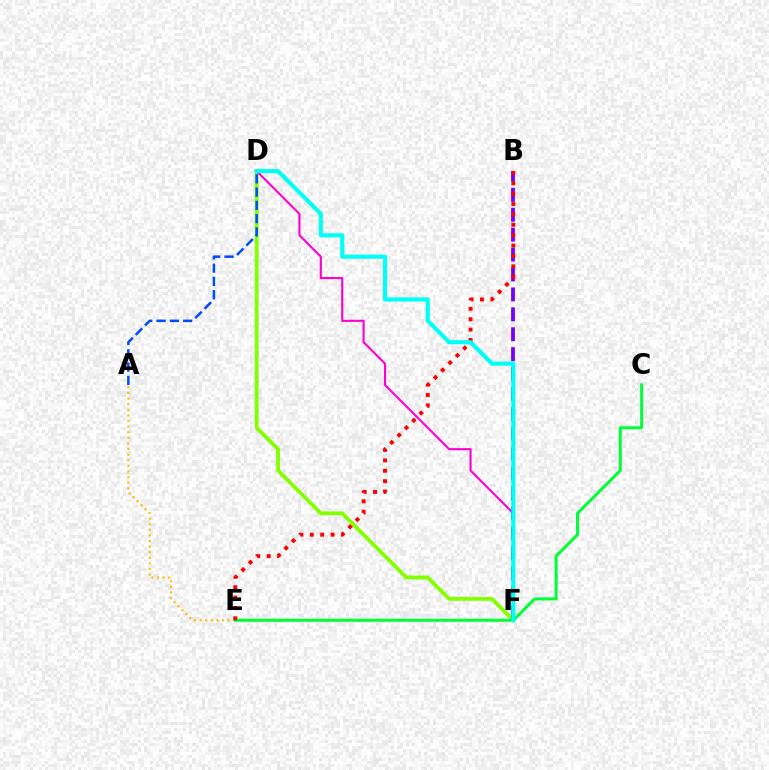{('D', 'F'): [{'color': '#84ff00', 'line_style': 'solid', 'thickness': 2.74}, {'color': '#ff00cf', 'line_style': 'solid', 'thickness': 1.51}, {'color': '#00fff6', 'line_style': 'solid', 'thickness': 2.97}], ('A', 'E'): [{'color': '#ffbd00', 'line_style': 'dotted', 'thickness': 1.52}], ('A', 'D'): [{'color': '#004bff', 'line_style': 'dashed', 'thickness': 1.8}], ('C', 'E'): [{'color': '#00ff39', 'line_style': 'solid', 'thickness': 2.18}], ('B', 'F'): [{'color': '#7200ff', 'line_style': 'dashed', 'thickness': 2.71}], ('B', 'E'): [{'color': '#ff0000', 'line_style': 'dotted', 'thickness': 2.82}]}